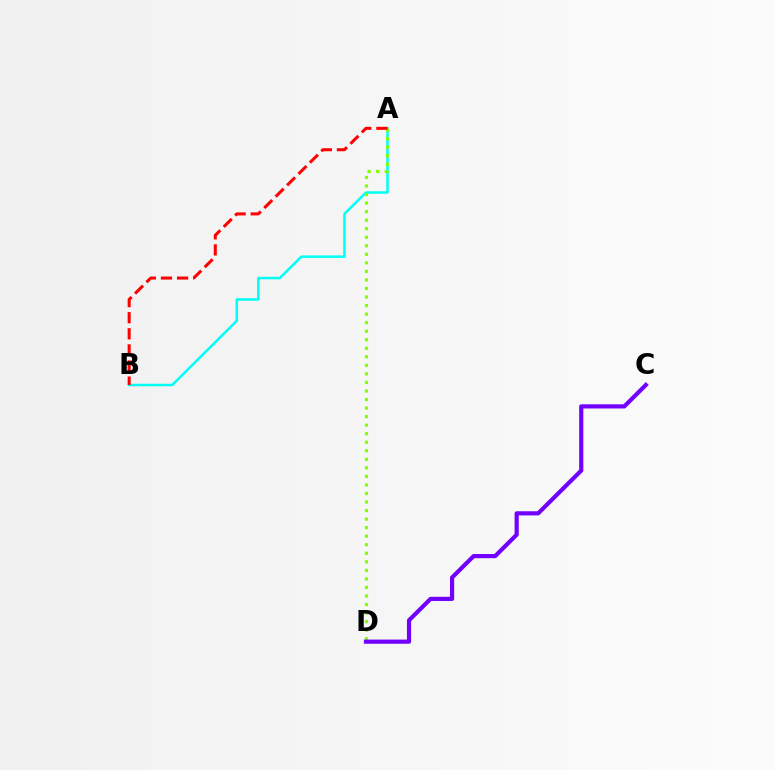{('A', 'B'): [{'color': '#00fff6', 'line_style': 'solid', 'thickness': 1.81}, {'color': '#ff0000', 'line_style': 'dashed', 'thickness': 2.19}], ('A', 'D'): [{'color': '#84ff00', 'line_style': 'dotted', 'thickness': 2.32}], ('C', 'D'): [{'color': '#7200ff', 'line_style': 'solid', 'thickness': 3.0}]}